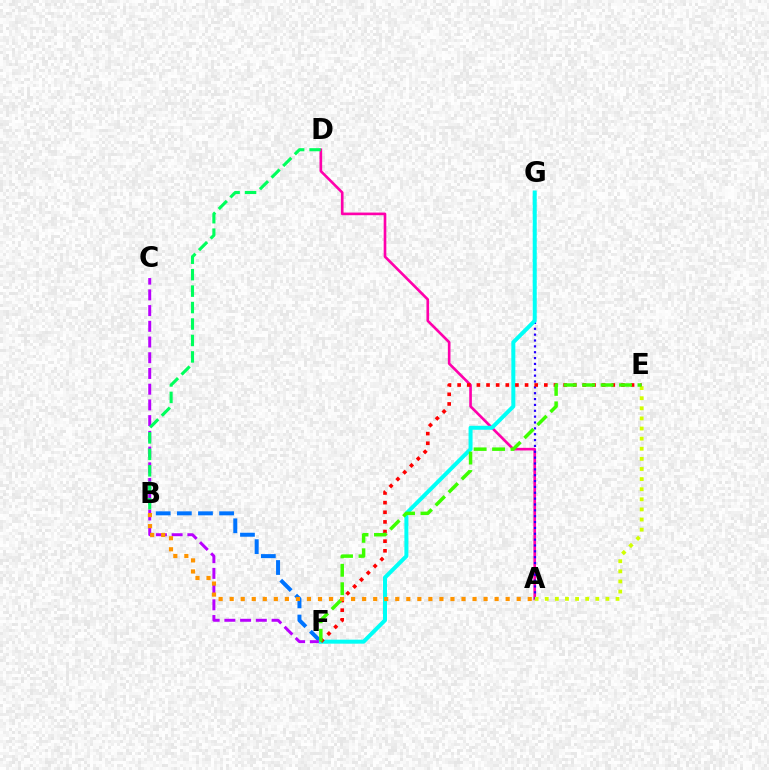{('B', 'F'): [{'color': '#0074ff', 'line_style': 'dashed', 'thickness': 2.87}], ('A', 'D'): [{'color': '#ff00ac', 'line_style': 'solid', 'thickness': 1.91}], ('C', 'F'): [{'color': '#b900ff', 'line_style': 'dashed', 'thickness': 2.14}], ('A', 'G'): [{'color': '#2500ff', 'line_style': 'dotted', 'thickness': 1.59}], ('B', 'D'): [{'color': '#00ff5c', 'line_style': 'dashed', 'thickness': 2.23}], ('F', 'G'): [{'color': '#00fff6', 'line_style': 'solid', 'thickness': 2.87}], ('E', 'F'): [{'color': '#ff0000', 'line_style': 'dotted', 'thickness': 2.62}, {'color': '#3dff00', 'line_style': 'dashed', 'thickness': 2.51}], ('A', 'E'): [{'color': '#d1ff00', 'line_style': 'dotted', 'thickness': 2.75}], ('A', 'B'): [{'color': '#ff9400', 'line_style': 'dotted', 'thickness': 3.0}]}